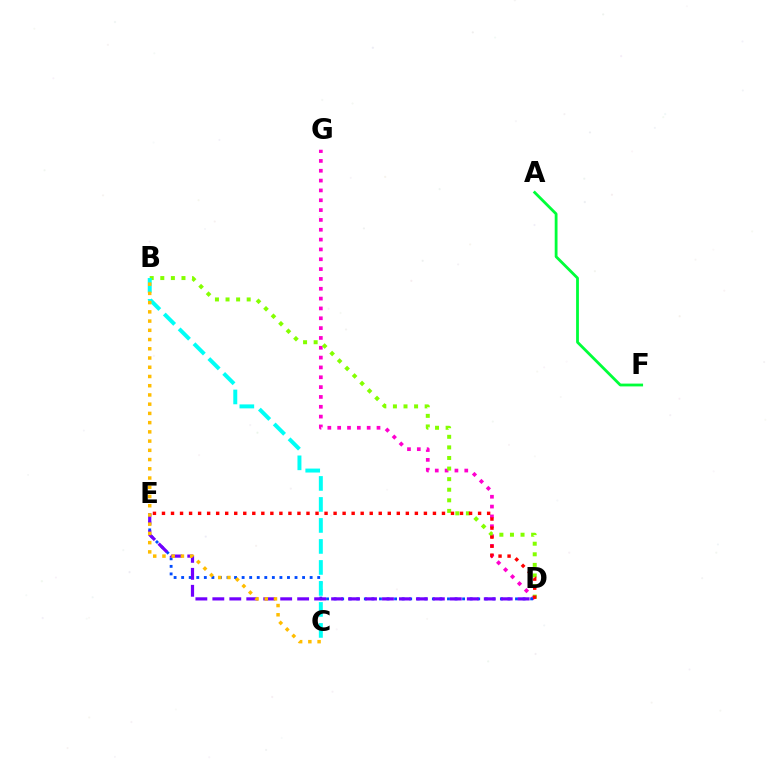{('D', 'G'): [{'color': '#ff00cf', 'line_style': 'dotted', 'thickness': 2.67}], ('A', 'F'): [{'color': '#00ff39', 'line_style': 'solid', 'thickness': 2.02}], ('B', 'D'): [{'color': '#84ff00', 'line_style': 'dotted', 'thickness': 2.88}], ('D', 'E'): [{'color': '#004bff', 'line_style': 'dotted', 'thickness': 2.05}, {'color': '#7200ff', 'line_style': 'dashed', 'thickness': 2.3}, {'color': '#ff0000', 'line_style': 'dotted', 'thickness': 2.45}], ('B', 'C'): [{'color': '#00fff6', 'line_style': 'dashed', 'thickness': 2.85}, {'color': '#ffbd00', 'line_style': 'dotted', 'thickness': 2.51}]}